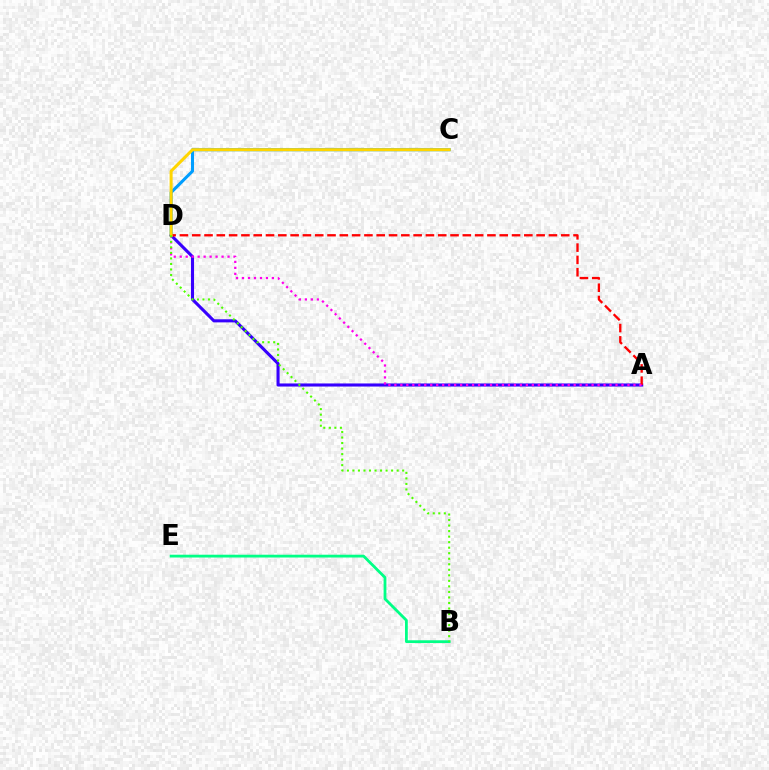{('A', 'D'): [{'color': '#3700ff', 'line_style': 'solid', 'thickness': 2.22}, {'color': '#ff0000', 'line_style': 'dashed', 'thickness': 1.67}, {'color': '#ff00ed', 'line_style': 'dotted', 'thickness': 1.62}], ('C', 'D'): [{'color': '#009eff', 'line_style': 'solid', 'thickness': 2.19}, {'color': '#ffd500', 'line_style': 'solid', 'thickness': 2.17}], ('B', 'E'): [{'color': '#00ff86', 'line_style': 'solid', 'thickness': 2.01}], ('B', 'D'): [{'color': '#4fff00', 'line_style': 'dotted', 'thickness': 1.5}]}